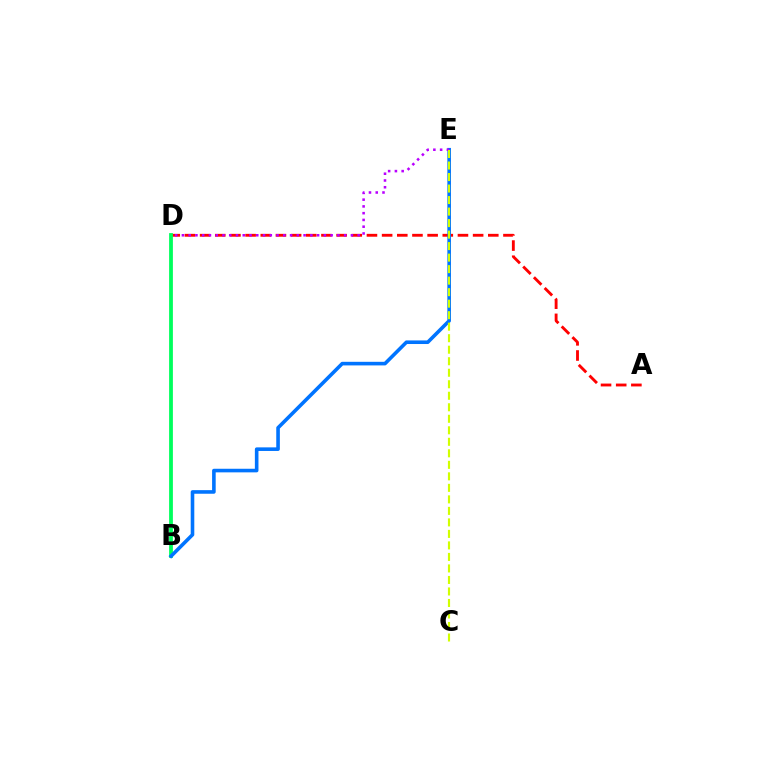{('A', 'D'): [{'color': '#ff0000', 'line_style': 'dashed', 'thickness': 2.06}], ('B', 'D'): [{'color': '#00ff5c', 'line_style': 'solid', 'thickness': 2.73}], ('B', 'E'): [{'color': '#0074ff', 'line_style': 'solid', 'thickness': 2.59}], ('D', 'E'): [{'color': '#b900ff', 'line_style': 'dotted', 'thickness': 1.84}], ('C', 'E'): [{'color': '#d1ff00', 'line_style': 'dashed', 'thickness': 1.56}]}